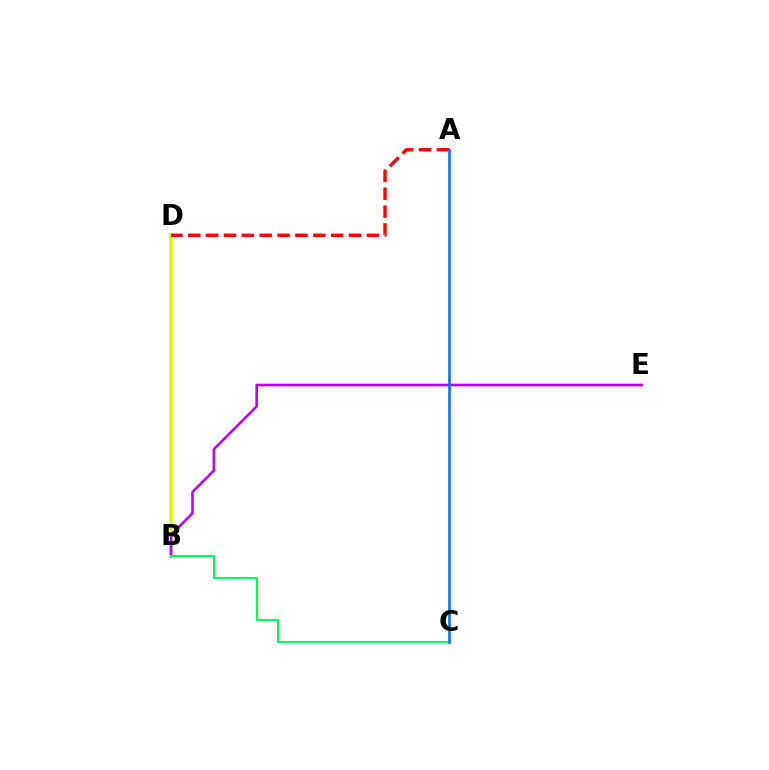{('B', 'D'): [{'color': '#d1ff00', 'line_style': 'solid', 'thickness': 2.61}], ('B', 'E'): [{'color': '#b900ff', 'line_style': 'solid', 'thickness': 1.87}], ('B', 'C'): [{'color': '#00ff5c', 'line_style': 'solid', 'thickness': 1.56}], ('A', 'D'): [{'color': '#ff0000', 'line_style': 'dashed', 'thickness': 2.43}], ('A', 'C'): [{'color': '#0074ff', 'line_style': 'solid', 'thickness': 1.91}]}